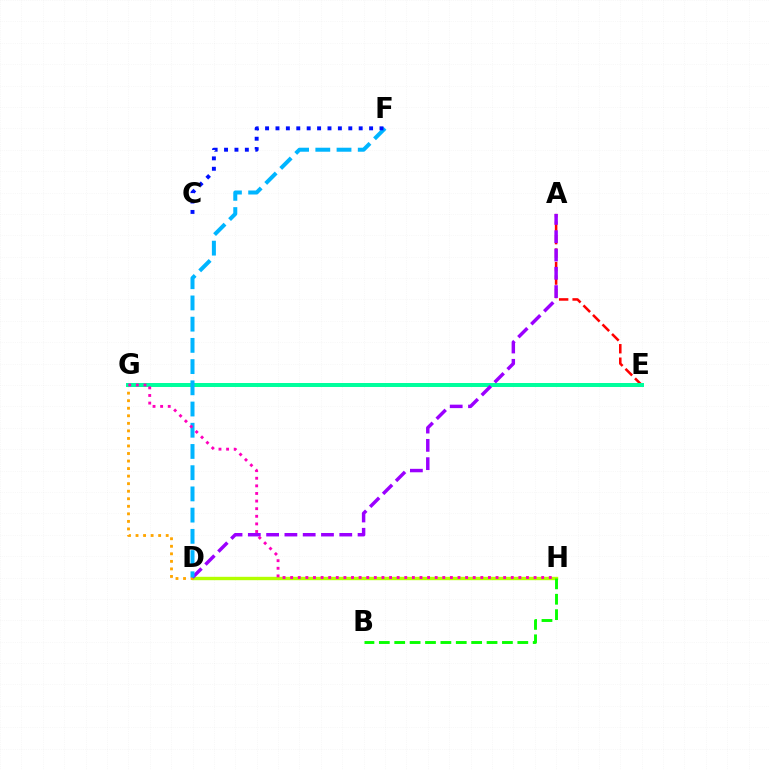{('D', 'H'): [{'color': '#b3ff00', 'line_style': 'solid', 'thickness': 2.43}], ('A', 'E'): [{'color': '#ff0000', 'line_style': 'dashed', 'thickness': 1.83}], ('D', 'G'): [{'color': '#ffa500', 'line_style': 'dotted', 'thickness': 2.05}], ('E', 'G'): [{'color': '#00ff9d', 'line_style': 'solid', 'thickness': 2.87}], ('A', 'D'): [{'color': '#9b00ff', 'line_style': 'dashed', 'thickness': 2.48}], ('B', 'H'): [{'color': '#08ff00', 'line_style': 'dashed', 'thickness': 2.09}], ('D', 'F'): [{'color': '#00b5ff', 'line_style': 'dashed', 'thickness': 2.88}], ('C', 'F'): [{'color': '#0010ff', 'line_style': 'dotted', 'thickness': 2.83}], ('G', 'H'): [{'color': '#ff00bd', 'line_style': 'dotted', 'thickness': 2.07}]}